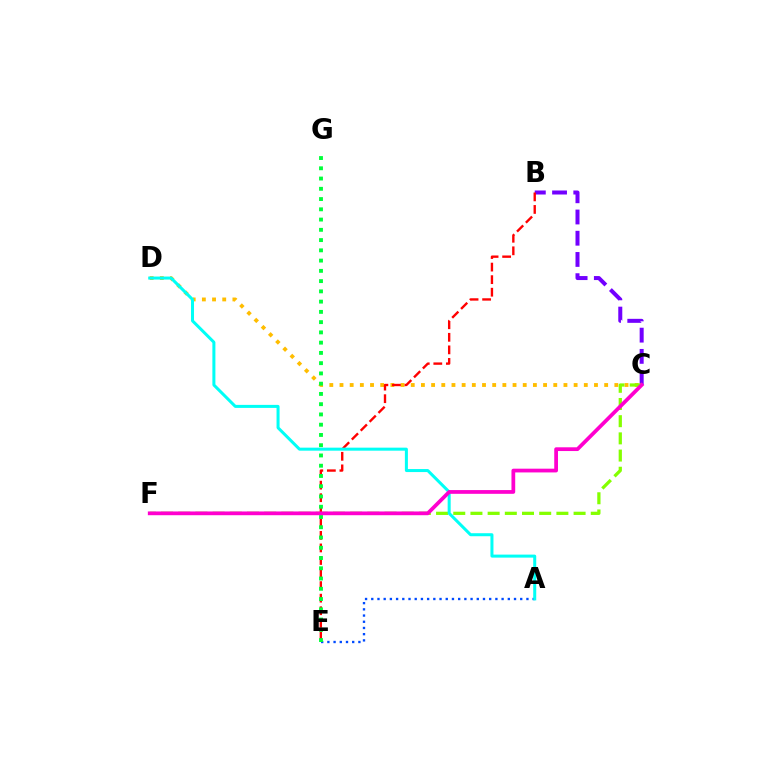{('C', 'D'): [{'color': '#ffbd00', 'line_style': 'dotted', 'thickness': 2.77}], ('B', 'C'): [{'color': '#7200ff', 'line_style': 'dashed', 'thickness': 2.88}], ('C', 'F'): [{'color': '#84ff00', 'line_style': 'dashed', 'thickness': 2.34}, {'color': '#ff00cf', 'line_style': 'solid', 'thickness': 2.7}], ('B', 'E'): [{'color': '#ff0000', 'line_style': 'dashed', 'thickness': 1.71}], ('A', 'E'): [{'color': '#004bff', 'line_style': 'dotted', 'thickness': 1.69}], ('E', 'G'): [{'color': '#00ff39', 'line_style': 'dotted', 'thickness': 2.79}], ('A', 'D'): [{'color': '#00fff6', 'line_style': 'solid', 'thickness': 2.17}]}